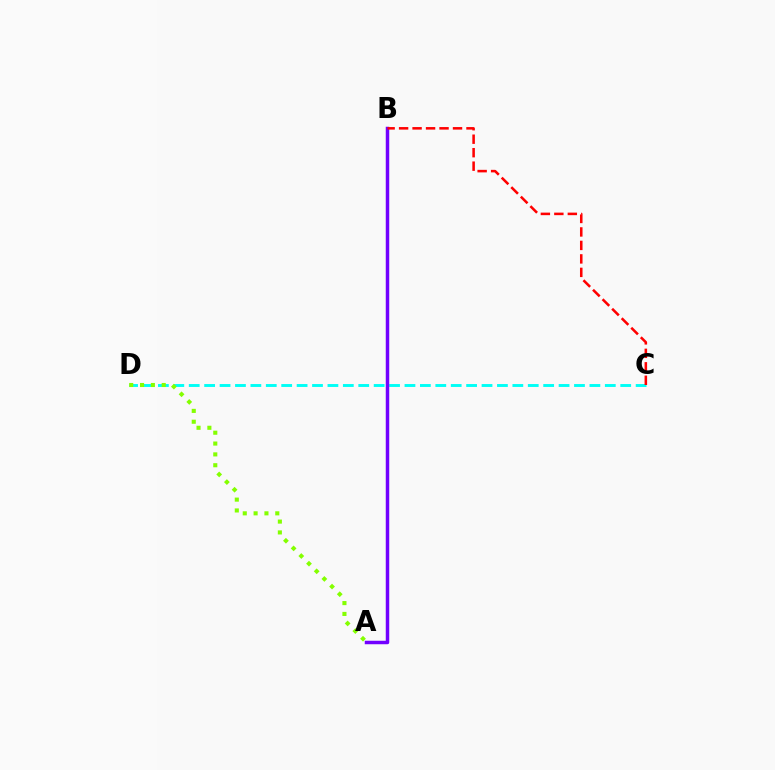{('C', 'D'): [{'color': '#00fff6', 'line_style': 'dashed', 'thickness': 2.09}], ('A', 'B'): [{'color': '#7200ff', 'line_style': 'solid', 'thickness': 2.5}], ('B', 'C'): [{'color': '#ff0000', 'line_style': 'dashed', 'thickness': 1.83}], ('A', 'D'): [{'color': '#84ff00', 'line_style': 'dotted', 'thickness': 2.94}]}